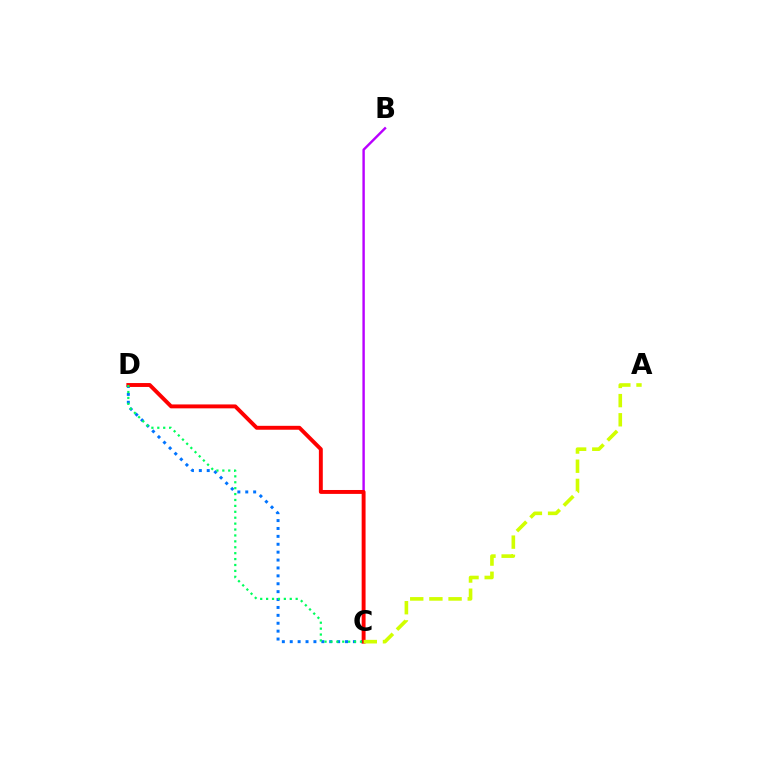{('C', 'D'): [{'color': '#0074ff', 'line_style': 'dotted', 'thickness': 2.15}, {'color': '#ff0000', 'line_style': 'solid', 'thickness': 2.82}, {'color': '#00ff5c', 'line_style': 'dotted', 'thickness': 1.61}], ('B', 'C'): [{'color': '#b900ff', 'line_style': 'solid', 'thickness': 1.74}], ('A', 'C'): [{'color': '#d1ff00', 'line_style': 'dashed', 'thickness': 2.6}]}